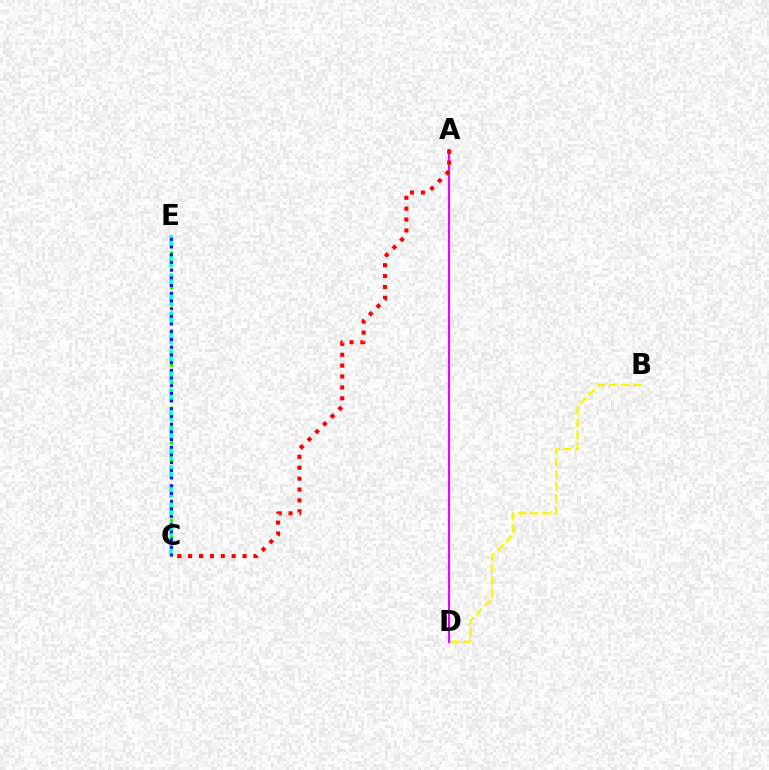{('B', 'D'): [{'color': '#fcf500', 'line_style': 'dashed', 'thickness': 1.65}], ('C', 'E'): [{'color': '#08ff00', 'line_style': 'dotted', 'thickness': 2.34}, {'color': '#00fff6', 'line_style': 'dashed', 'thickness': 2.61}, {'color': '#0010ff', 'line_style': 'dotted', 'thickness': 2.09}], ('A', 'D'): [{'color': '#ee00ff', 'line_style': 'solid', 'thickness': 1.52}], ('A', 'C'): [{'color': '#ff0000', 'line_style': 'dotted', 'thickness': 2.96}]}